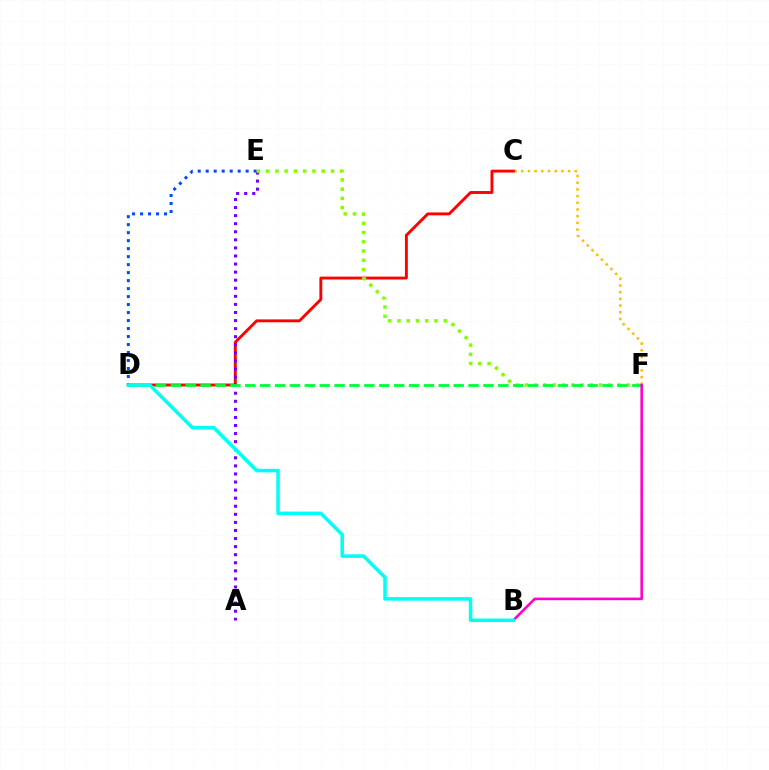{('C', 'F'): [{'color': '#ffbd00', 'line_style': 'dotted', 'thickness': 1.82}], ('D', 'E'): [{'color': '#004bff', 'line_style': 'dotted', 'thickness': 2.17}], ('C', 'D'): [{'color': '#ff0000', 'line_style': 'solid', 'thickness': 2.08}], ('A', 'E'): [{'color': '#7200ff', 'line_style': 'dotted', 'thickness': 2.19}], ('E', 'F'): [{'color': '#84ff00', 'line_style': 'dotted', 'thickness': 2.52}], ('D', 'F'): [{'color': '#00ff39', 'line_style': 'dashed', 'thickness': 2.02}], ('B', 'F'): [{'color': '#ff00cf', 'line_style': 'solid', 'thickness': 1.85}], ('B', 'D'): [{'color': '#00fff6', 'line_style': 'solid', 'thickness': 2.53}]}